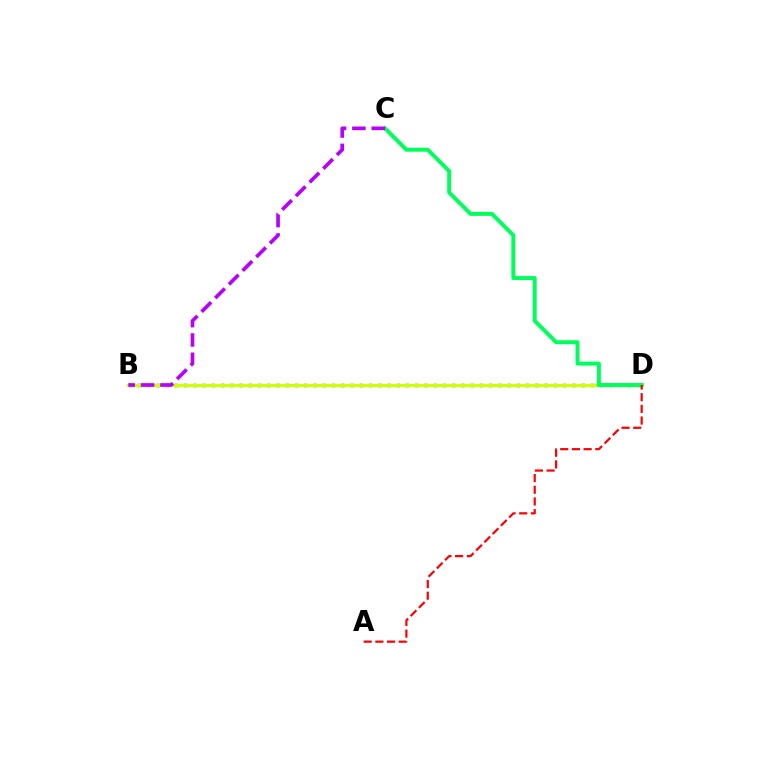{('B', 'D'): [{'color': '#0074ff', 'line_style': 'dotted', 'thickness': 2.51}, {'color': '#d1ff00', 'line_style': 'solid', 'thickness': 2.32}], ('C', 'D'): [{'color': '#00ff5c', 'line_style': 'solid', 'thickness': 2.86}], ('B', 'C'): [{'color': '#b900ff', 'line_style': 'dashed', 'thickness': 2.63}], ('A', 'D'): [{'color': '#ff0000', 'line_style': 'dashed', 'thickness': 1.59}]}